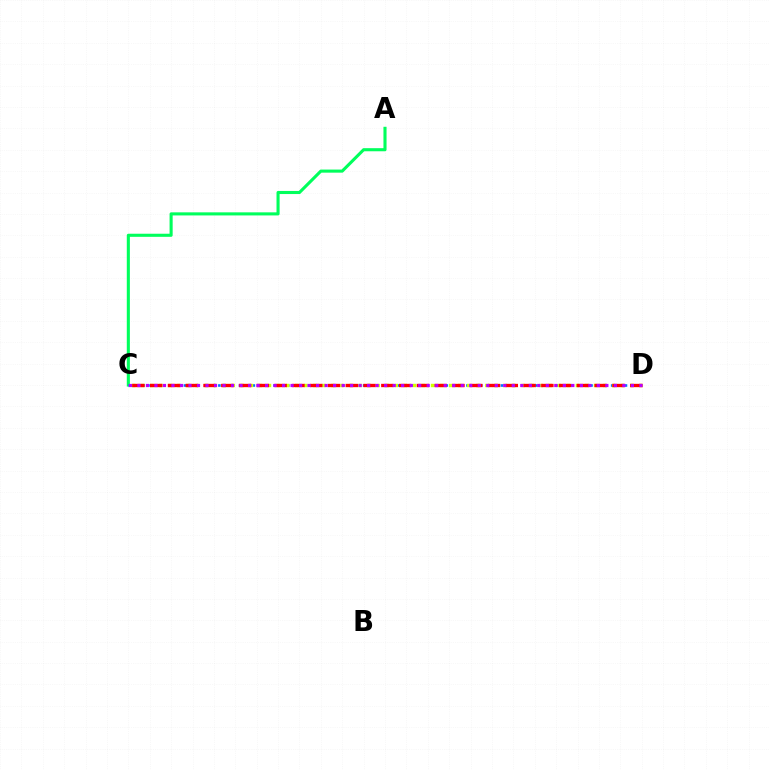{('A', 'C'): [{'color': '#00ff5c', 'line_style': 'solid', 'thickness': 2.23}], ('C', 'D'): [{'color': '#0074ff', 'line_style': 'dotted', 'thickness': 1.87}, {'color': '#d1ff00', 'line_style': 'dotted', 'thickness': 2.46}, {'color': '#ff0000', 'line_style': 'dashed', 'thickness': 2.42}, {'color': '#b900ff', 'line_style': 'dotted', 'thickness': 2.31}]}